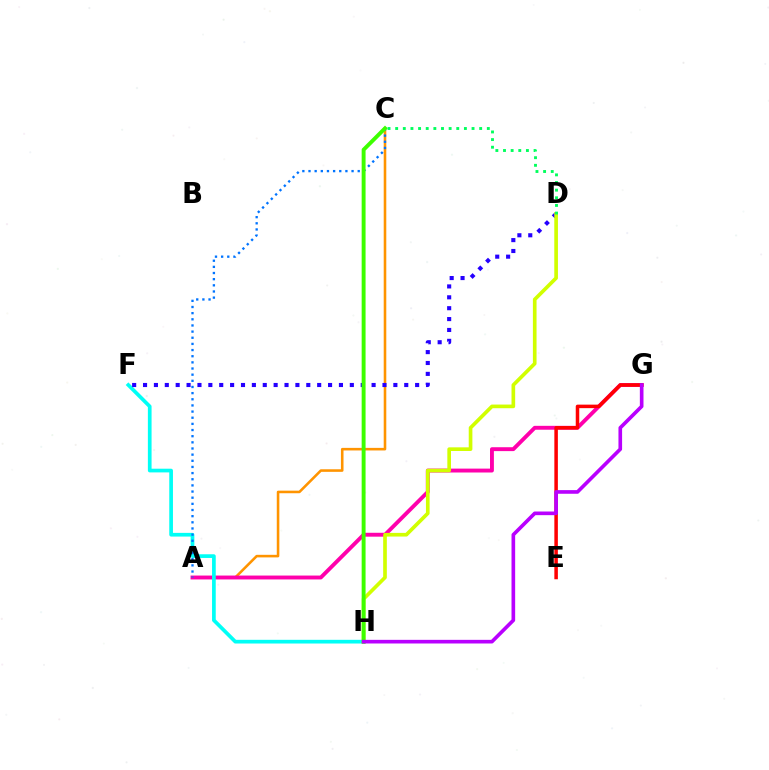{('A', 'C'): [{'color': '#ff9400', 'line_style': 'solid', 'thickness': 1.86}, {'color': '#0074ff', 'line_style': 'dotted', 'thickness': 1.67}], ('A', 'G'): [{'color': '#ff00ac', 'line_style': 'solid', 'thickness': 2.8}], ('F', 'H'): [{'color': '#00fff6', 'line_style': 'solid', 'thickness': 2.66}], ('E', 'G'): [{'color': '#ff0000', 'line_style': 'solid', 'thickness': 2.53}], ('D', 'F'): [{'color': '#2500ff', 'line_style': 'dotted', 'thickness': 2.96}], ('D', 'H'): [{'color': '#d1ff00', 'line_style': 'solid', 'thickness': 2.64}], ('C', 'H'): [{'color': '#3dff00', 'line_style': 'solid', 'thickness': 2.81}], ('G', 'H'): [{'color': '#b900ff', 'line_style': 'solid', 'thickness': 2.62}], ('C', 'D'): [{'color': '#00ff5c', 'line_style': 'dotted', 'thickness': 2.08}]}